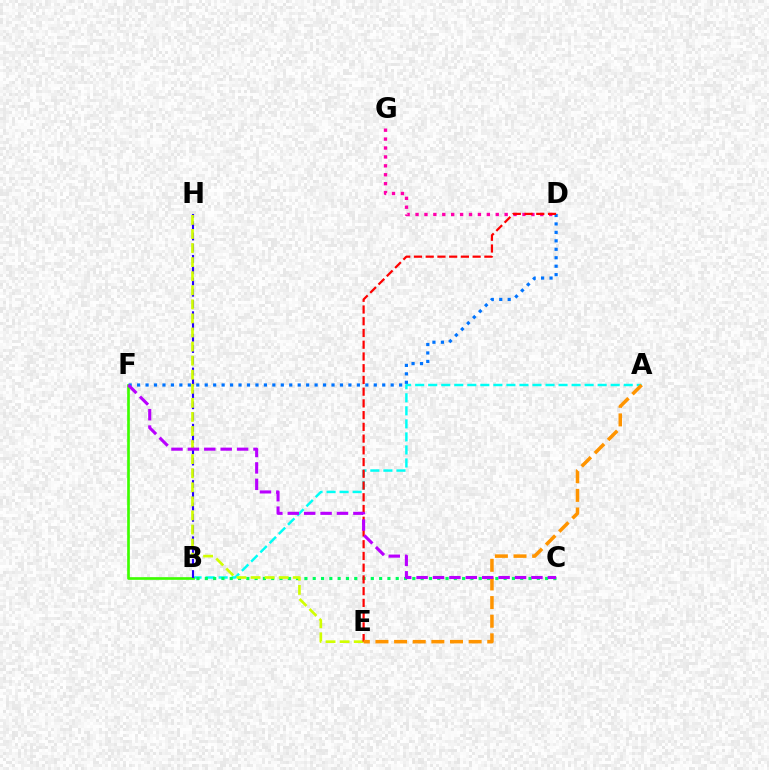{('A', 'B'): [{'color': '#00fff6', 'line_style': 'dashed', 'thickness': 1.77}], ('B', 'C'): [{'color': '#00ff5c', 'line_style': 'dotted', 'thickness': 2.26}], ('B', 'F'): [{'color': '#3dff00', 'line_style': 'solid', 'thickness': 1.93}], ('B', 'H'): [{'color': '#2500ff', 'line_style': 'dashed', 'thickness': 1.53}], ('D', 'F'): [{'color': '#0074ff', 'line_style': 'dotted', 'thickness': 2.3}], ('D', 'G'): [{'color': '#ff00ac', 'line_style': 'dotted', 'thickness': 2.42}], ('E', 'H'): [{'color': '#d1ff00', 'line_style': 'dashed', 'thickness': 1.91}], ('D', 'E'): [{'color': '#ff0000', 'line_style': 'dashed', 'thickness': 1.59}], ('A', 'E'): [{'color': '#ff9400', 'line_style': 'dashed', 'thickness': 2.53}], ('C', 'F'): [{'color': '#b900ff', 'line_style': 'dashed', 'thickness': 2.23}]}